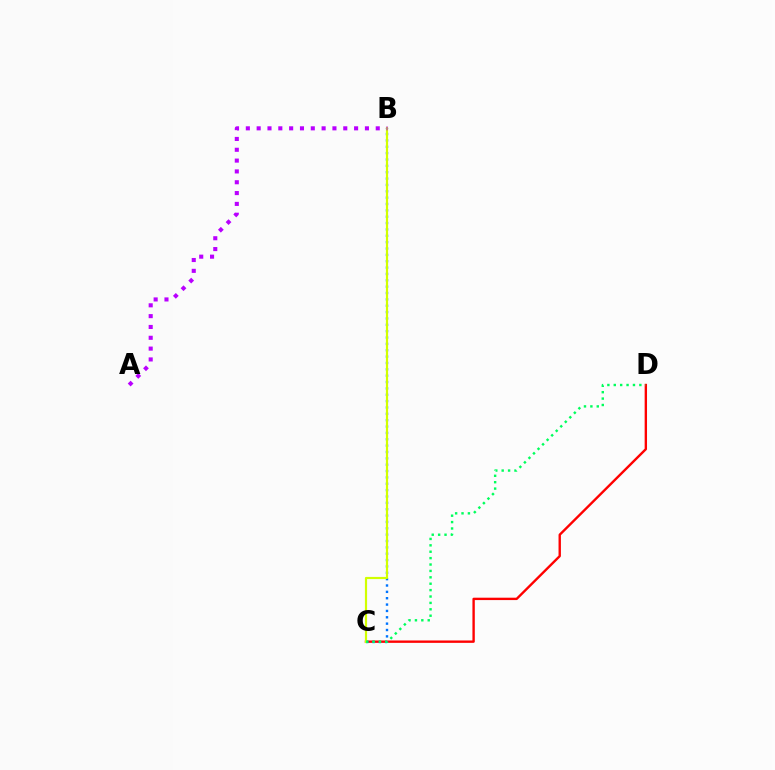{('C', 'D'): [{'color': '#ff0000', 'line_style': 'solid', 'thickness': 1.71}, {'color': '#00ff5c', 'line_style': 'dotted', 'thickness': 1.74}], ('B', 'C'): [{'color': '#0074ff', 'line_style': 'dotted', 'thickness': 1.73}, {'color': '#d1ff00', 'line_style': 'solid', 'thickness': 1.57}], ('A', 'B'): [{'color': '#b900ff', 'line_style': 'dotted', 'thickness': 2.94}]}